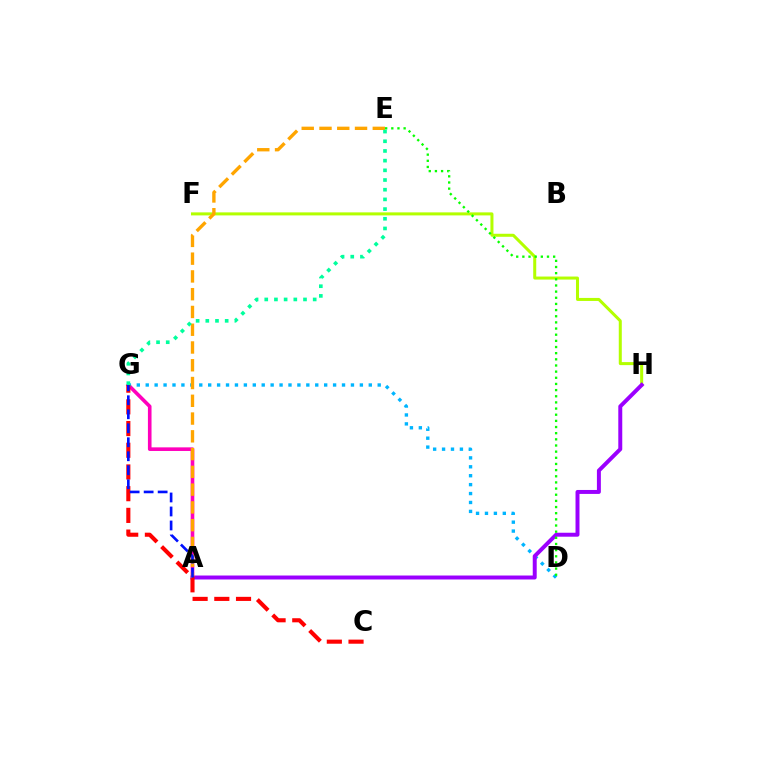{('A', 'G'): [{'color': '#ff00bd', 'line_style': 'solid', 'thickness': 2.6}, {'color': '#0010ff', 'line_style': 'dashed', 'thickness': 1.9}], ('D', 'G'): [{'color': '#00b5ff', 'line_style': 'dotted', 'thickness': 2.42}], ('F', 'H'): [{'color': '#b3ff00', 'line_style': 'solid', 'thickness': 2.18}], ('A', 'H'): [{'color': '#9b00ff', 'line_style': 'solid', 'thickness': 2.85}], ('A', 'E'): [{'color': '#ffa500', 'line_style': 'dashed', 'thickness': 2.41}], ('C', 'G'): [{'color': '#ff0000', 'line_style': 'dashed', 'thickness': 2.95}], ('D', 'E'): [{'color': '#08ff00', 'line_style': 'dotted', 'thickness': 1.67}], ('E', 'G'): [{'color': '#00ff9d', 'line_style': 'dotted', 'thickness': 2.63}]}